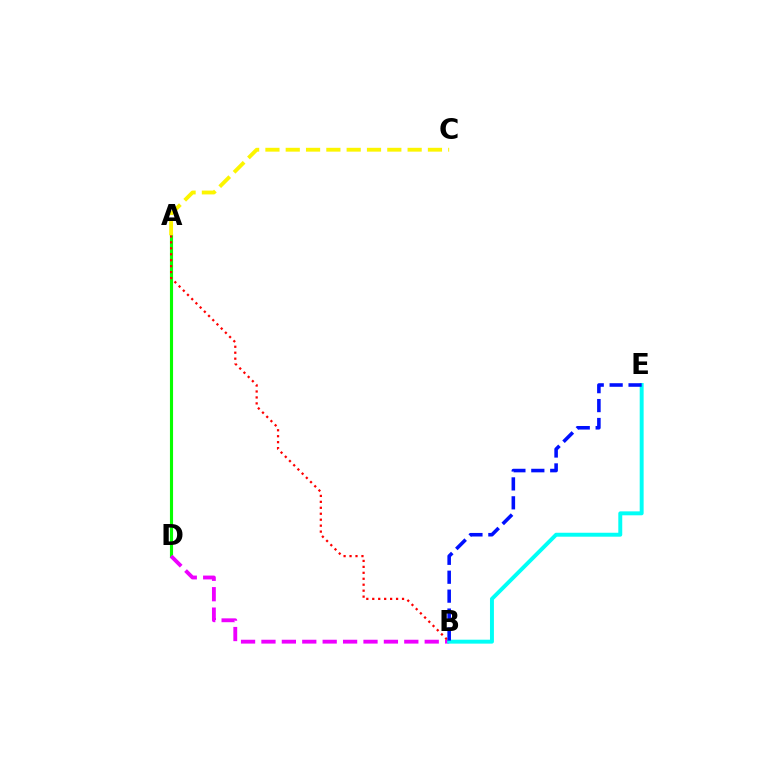{('A', 'D'): [{'color': '#08ff00', 'line_style': 'solid', 'thickness': 2.25}], ('B', 'D'): [{'color': '#ee00ff', 'line_style': 'dashed', 'thickness': 2.77}], ('A', 'B'): [{'color': '#ff0000', 'line_style': 'dotted', 'thickness': 1.62}], ('B', 'E'): [{'color': '#00fff6', 'line_style': 'solid', 'thickness': 2.83}, {'color': '#0010ff', 'line_style': 'dashed', 'thickness': 2.57}], ('A', 'C'): [{'color': '#fcf500', 'line_style': 'dashed', 'thickness': 2.76}]}